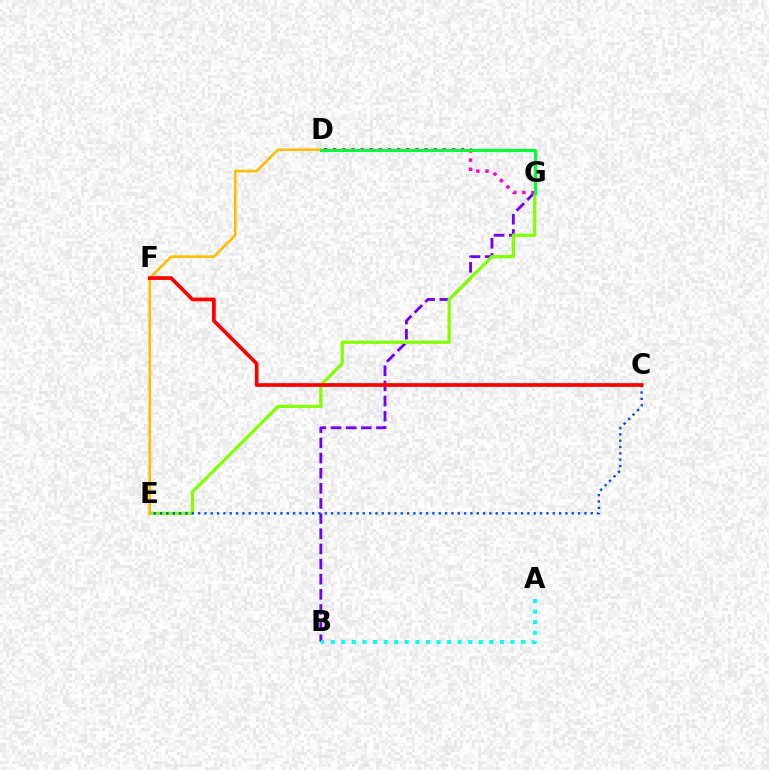{('B', 'G'): [{'color': '#7200ff', 'line_style': 'dashed', 'thickness': 2.06}], ('E', 'G'): [{'color': '#84ff00', 'line_style': 'solid', 'thickness': 2.34}], ('D', 'E'): [{'color': '#ffbd00', 'line_style': 'solid', 'thickness': 1.88}], ('A', 'B'): [{'color': '#00fff6', 'line_style': 'dotted', 'thickness': 2.87}], ('C', 'E'): [{'color': '#004bff', 'line_style': 'dotted', 'thickness': 1.72}], ('C', 'F'): [{'color': '#ff0000', 'line_style': 'solid', 'thickness': 2.68}], ('D', 'G'): [{'color': '#ff00cf', 'line_style': 'dotted', 'thickness': 2.48}, {'color': '#00ff39', 'line_style': 'solid', 'thickness': 2.26}]}